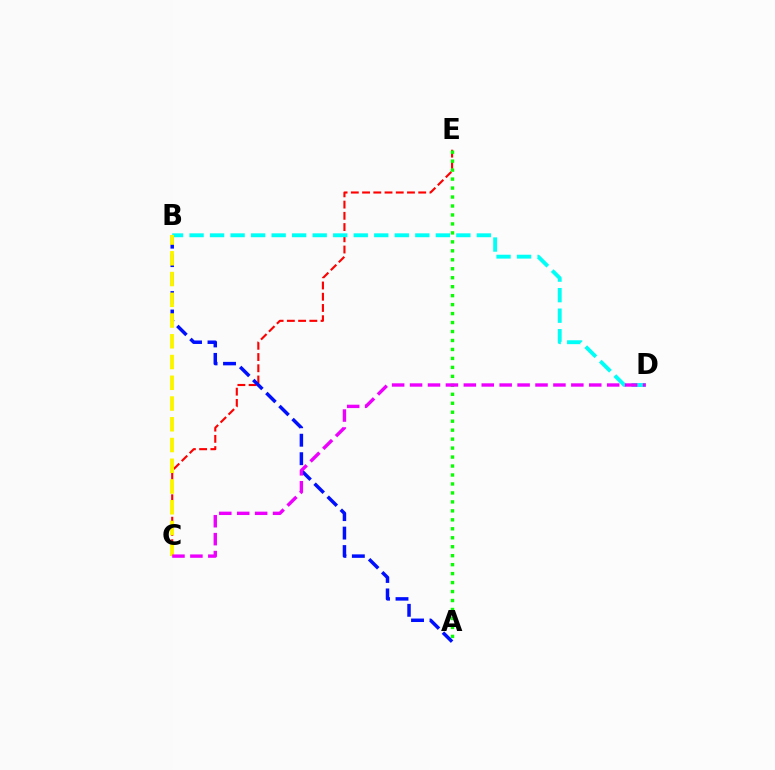{('C', 'E'): [{'color': '#ff0000', 'line_style': 'dashed', 'thickness': 1.53}], ('A', 'E'): [{'color': '#08ff00', 'line_style': 'dotted', 'thickness': 2.44}], ('B', 'D'): [{'color': '#00fff6', 'line_style': 'dashed', 'thickness': 2.79}], ('A', 'B'): [{'color': '#0010ff', 'line_style': 'dashed', 'thickness': 2.51}], ('B', 'C'): [{'color': '#fcf500', 'line_style': 'dashed', 'thickness': 2.82}], ('C', 'D'): [{'color': '#ee00ff', 'line_style': 'dashed', 'thickness': 2.43}]}